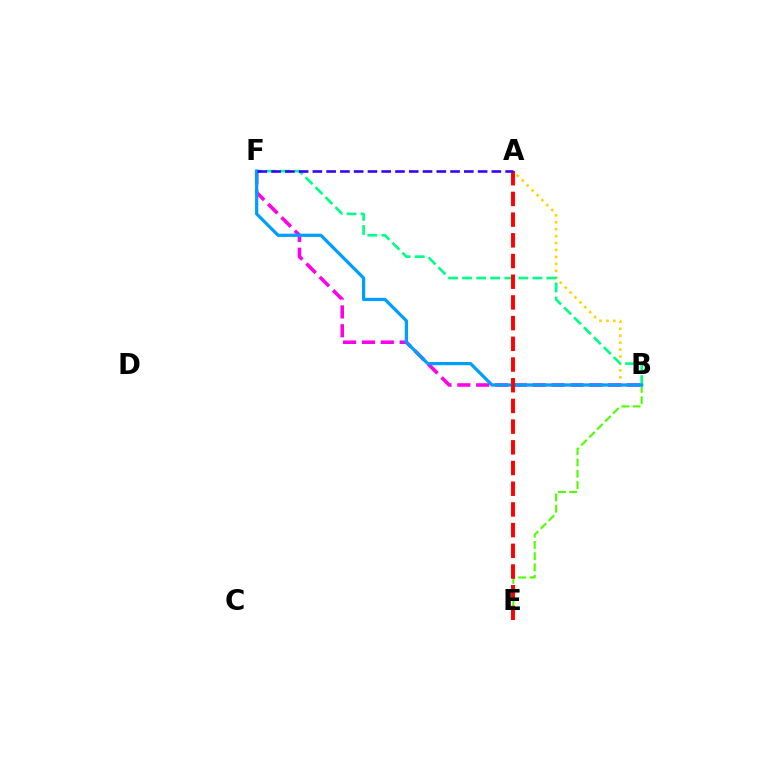{('A', 'B'): [{'color': '#ffd500', 'line_style': 'dotted', 'thickness': 1.88}], ('B', 'F'): [{'color': '#ff00ed', 'line_style': 'dashed', 'thickness': 2.56}, {'color': '#00ff86', 'line_style': 'dashed', 'thickness': 1.91}, {'color': '#009eff', 'line_style': 'solid', 'thickness': 2.34}], ('B', 'E'): [{'color': '#4fff00', 'line_style': 'dashed', 'thickness': 1.53}], ('A', 'E'): [{'color': '#ff0000', 'line_style': 'dashed', 'thickness': 2.81}], ('A', 'F'): [{'color': '#3700ff', 'line_style': 'dashed', 'thickness': 1.87}]}